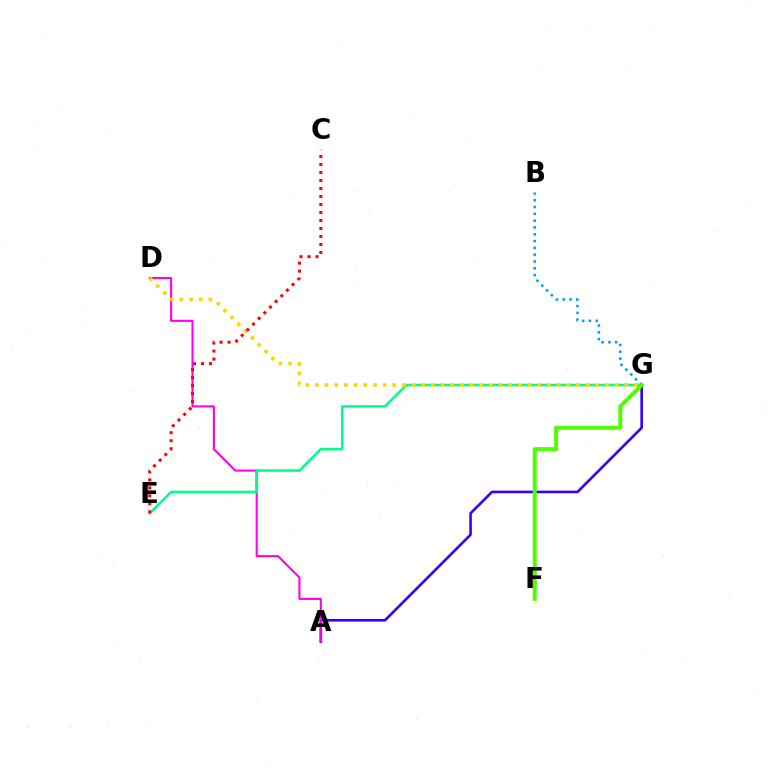{('A', 'G'): [{'color': '#3700ff', 'line_style': 'solid', 'thickness': 1.9}], ('B', 'G'): [{'color': '#009eff', 'line_style': 'dotted', 'thickness': 1.85}], ('A', 'D'): [{'color': '#ff00ed', 'line_style': 'solid', 'thickness': 1.5}], ('E', 'G'): [{'color': '#00ff86', 'line_style': 'solid', 'thickness': 1.84}], ('D', 'G'): [{'color': '#ffd500', 'line_style': 'dotted', 'thickness': 2.63}], ('F', 'G'): [{'color': '#4fff00', 'line_style': 'solid', 'thickness': 2.88}], ('C', 'E'): [{'color': '#ff0000', 'line_style': 'dotted', 'thickness': 2.17}]}